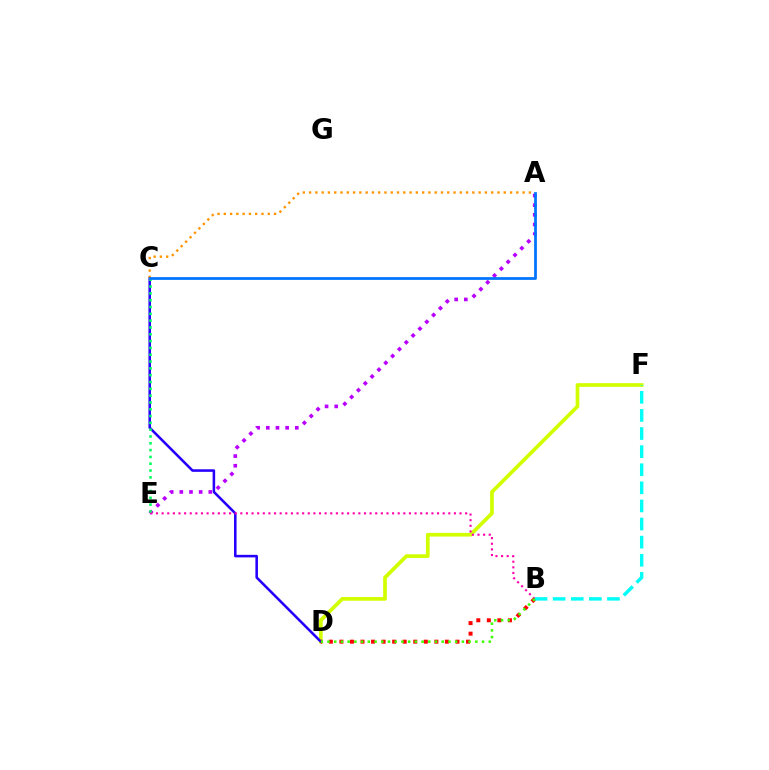{('D', 'F'): [{'color': '#d1ff00', 'line_style': 'solid', 'thickness': 2.67}], ('C', 'D'): [{'color': '#2500ff', 'line_style': 'solid', 'thickness': 1.84}], ('A', 'E'): [{'color': '#b900ff', 'line_style': 'dotted', 'thickness': 2.62}], ('B', 'E'): [{'color': '#ff00ac', 'line_style': 'dotted', 'thickness': 1.53}], ('C', 'E'): [{'color': '#00ff5c', 'line_style': 'dotted', 'thickness': 1.85}], ('B', 'D'): [{'color': '#ff0000', 'line_style': 'dotted', 'thickness': 2.87}, {'color': '#3dff00', 'line_style': 'dotted', 'thickness': 1.83}], ('A', 'C'): [{'color': '#ff9400', 'line_style': 'dotted', 'thickness': 1.71}, {'color': '#0074ff', 'line_style': 'solid', 'thickness': 1.98}], ('B', 'F'): [{'color': '#00fff6', 'line_style': 'dashed', 'thickness': 2.46}]}